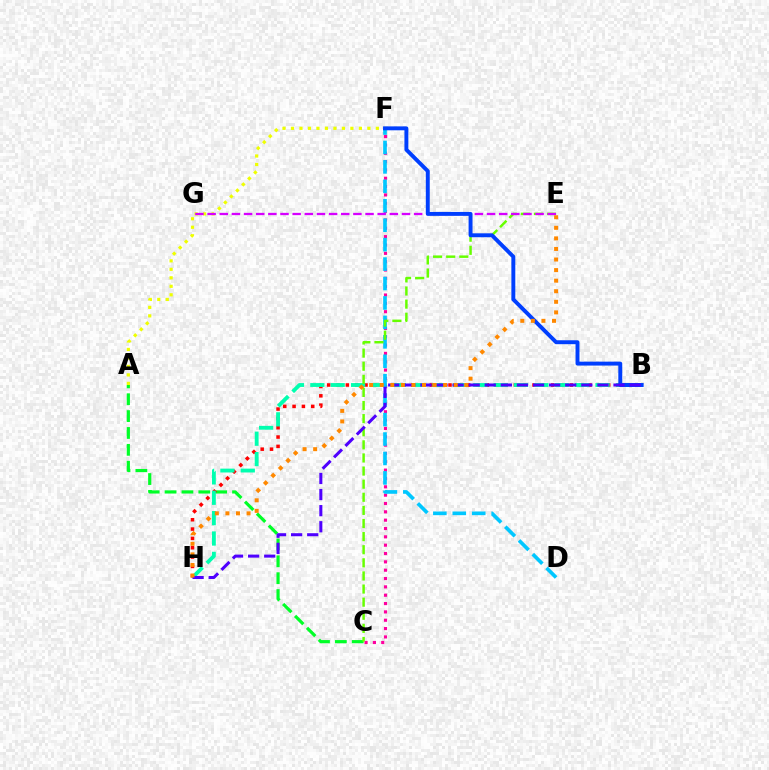{('A', 'C'): [{'color': '#00ff27', 'line_style': 'dashed', 'thickness': 2.29}], ('C', 'F'): [{'color': '#ff00a0', 'line_style': 'dotted', 'thickness': 2.27}], ('A', 'F'): [{'color': '#eeff00', 'line_style': 'dotted', 'thickness': 2.31}], ('B', 'H'): [{'color': '#ff0000', 'line_style': 'dotted', 'thickness': 2.54}, {'color': '#00ffaf', 'line_style': 'dashed', 'thickness': 2.77}, {'color': '#4f00ff', 'line_style': 'dashed', 'thickness': 2.19}], ('D', 'F'): [{'color': '#00c7ff', 'line_style': 'dashed', 'thickness': 2.64}], ('C', 'E'): [{'color': '#66ff00', 'line_style': 'dashed', 'thickness': 1.78}], ('E', 'G'): [{'color': '#d600ff', 'line_style': 'dashed', 'thickness': 1.65}], ('B', 'F'): [{'color': '#003fff', 'line_style': 'solid', 'thickness': 2.83}], ('E', 'H'): [{'color': '#ff8800', 'line_style': 'dotted', 'thickness': 2.87}]}